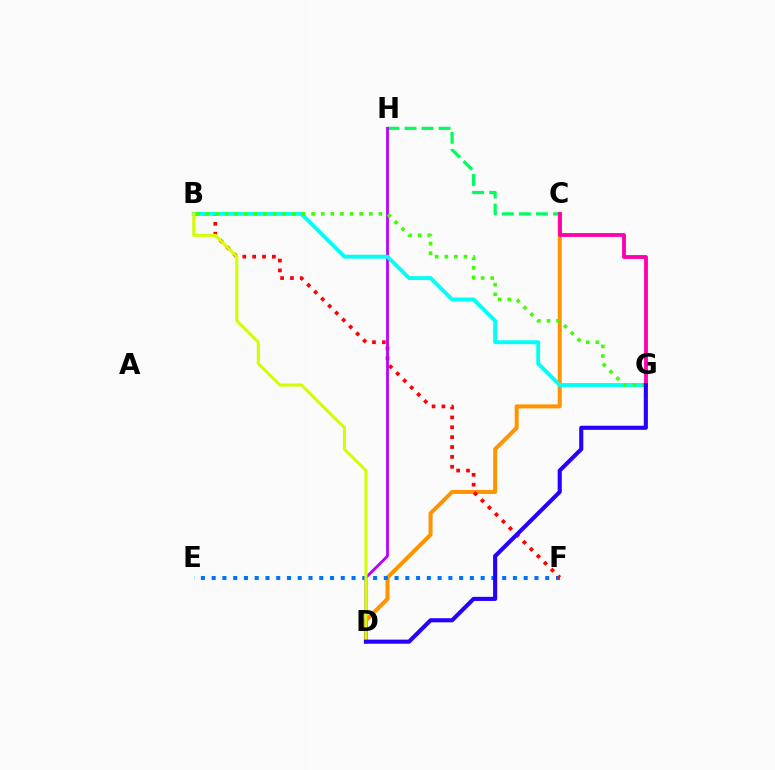{('C', 'D'): [{'color': '#ff9400', 'line_style': 'solid', 'thickness': 2.89}], ('C', 'H'): [{'color': '#00ff5c', 'line_style': 'dashed', 'thickness': 2.31}], ('E', 'F'): [{'color': '#0074ff', 'line_style': 'dotted', 'thickness': 2.92}], ('B', 'F'): [{'color': '#ff0000', 'line_style': 'dotted', 'thickness': 2.68}], ('D', 'H'): [{'color': '#b900ff', 'line_style': 'solid', 'thickness': 2.0}], ('B', 'G'): [{'color': '#00fff6', 'line_style': 'solid', 'thickness': 2.8}, {'color': '#3dff00', 'line_style': 'dotted', 'thickness': 2.61}], ('B', 'D'): [{'color': '#d1ff00', 'line_style': 'solid', 'thickness': 2.19}], ('C', 'G'): [{'color': '#ff00ac', 'line_style': 'solid', 'thickness': 2.76}], ('D', 'G'): [{'color': '#2500ff', 'line_style': 'solid', 'thickness': 2.96}]}